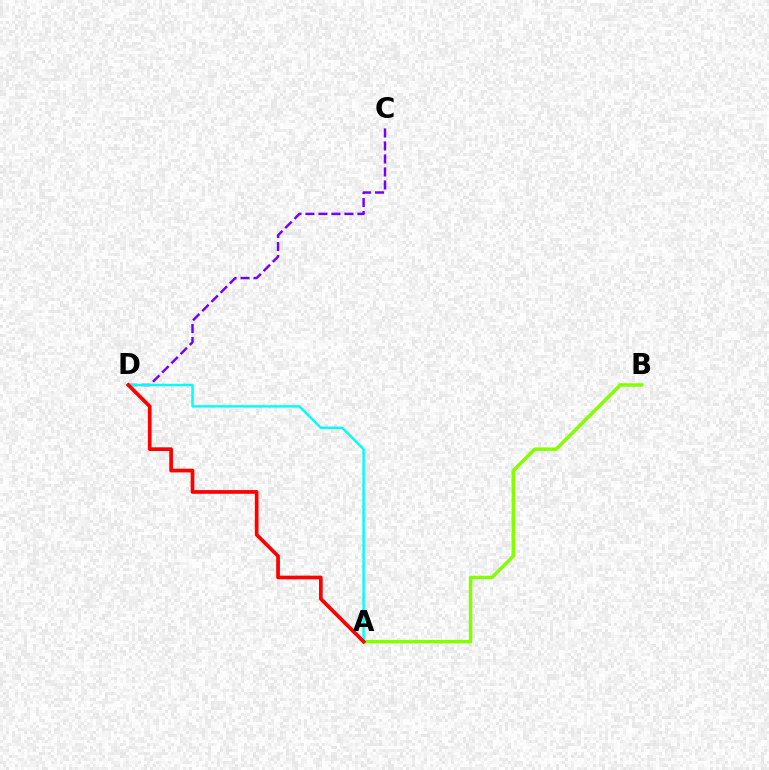{('A', 'B'): [{'color': '#84ff00', 'line_style': 'solid', 'thickness': 2.51}], ('C', 'D'): [{'color': '#7200ff', 'line_style': 'dashed', 'thickness': 1.77}], ('A', 'D'): [{'color': '#00fff6', 'line_style': 'solid', 'thickness': 1.75}, {'color': '#ff0000', 'line_style': 'solid', 'thickness': 2.67}]}